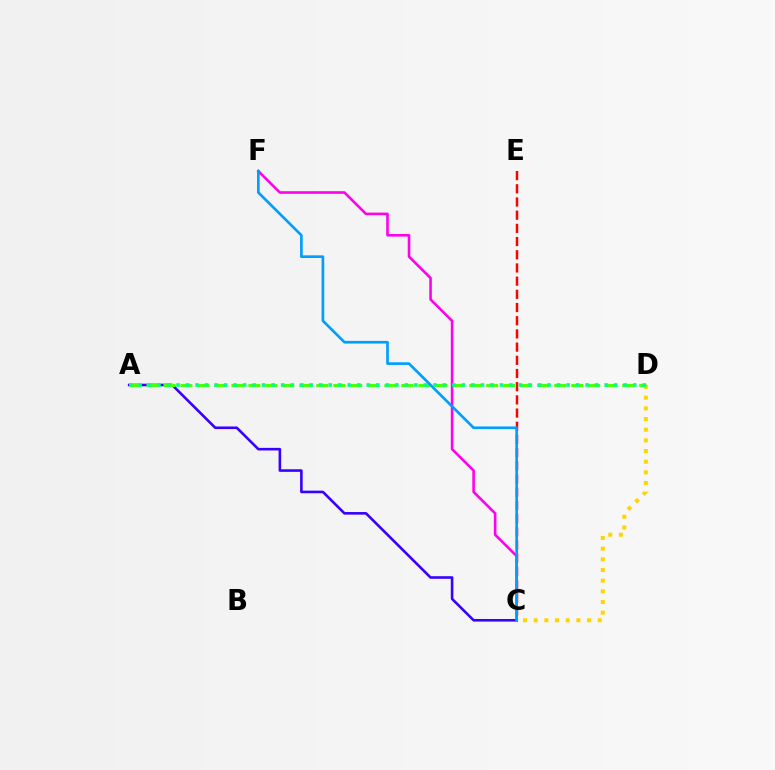{('C', 'D'): [{'color': '#ffd500', 'line_style': 'dotted', 'thickness': 2.9}], ('A', 'C'): [{'color': '#3700ff', 'line_style': 'solid', 'thickness': 1.87}], ('C', 'E'): [{'color': '#ff0000', 'line_style': 'dashed', 'thickness': 1.79}], ('A', 'D'): [{'color': '#4fff00', 'line_style': 'dashed', 'thickness': 2.31}, {'color': '#00ff86', 'line_style': 'dotted', 'thickness': 2.58}], ('C', 'F'): [{'color': '#ff00ed', 'line_style': 'solid', 'thickness': 1.87}, {'color': '#009eff', 'line_style': 'solid', 'thickness': 1.92}]}